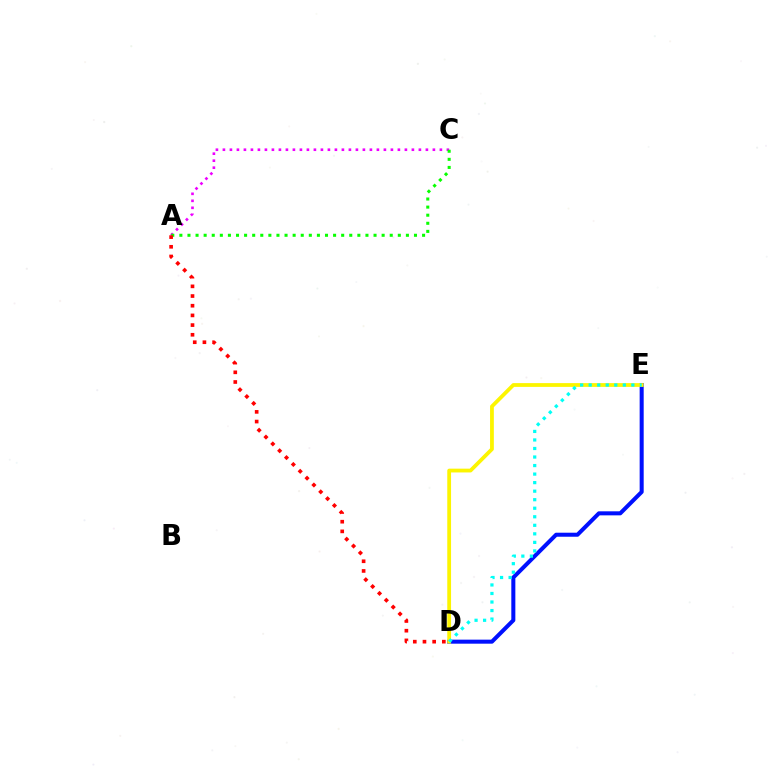{('A', 'C'): [{'color': '#ee00ff', 'line_style': 'dotted', 'thickness': 1.9}, {'color': '#08ff00', 'line_style': 'dotted', 'thickness': 2.2}], ('D', 'E'): [{'color': '#0010ff', 'line_style': 'solid', 'thickness': 2.9}, {'color': '#fcf500', 'line_style': 'solid', 'thickness': 2.72}, {'color': '#00fff6', 'line_style': 'dotted', 'thickness': 2.32}], ('A', 'D'): [{'color': '#ff0000', 'line_style': 'dotted', 'thickness': 2.63}]}